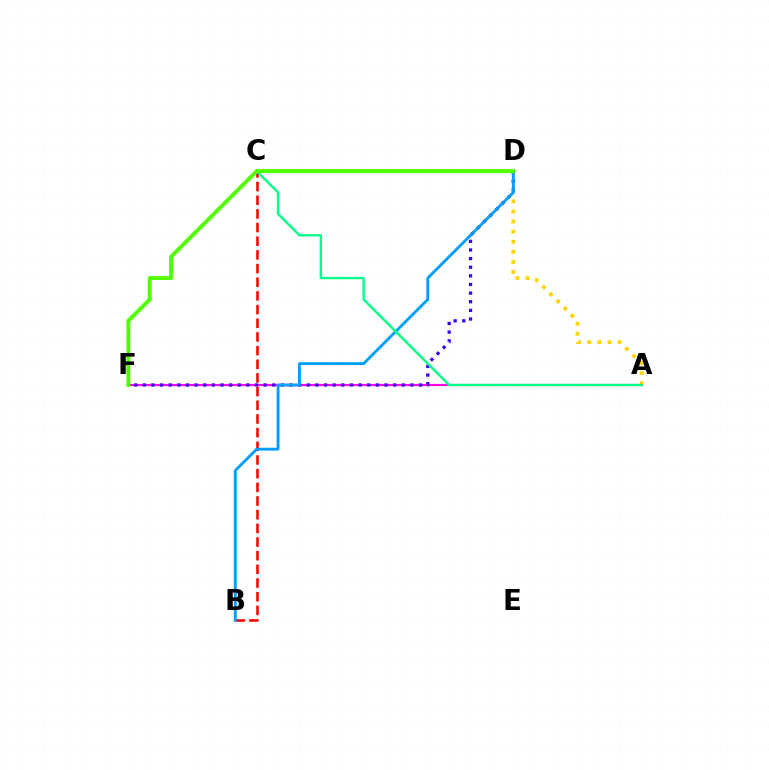{('A', 'D'): [{'color': '#ffd500', 'line_style': 'dotted', 'thickness': 2.74}], ('B', 'C'): [{'color': '#ff0000', 'line_style': 'dashed', 'thickness': 1.86}], ('A', 'F'): [{'color': '#ff00ed', 'line_style': 'solid', 'thickness': 1.57}], ('D', 'F'): [{'color': '#3700ff', 'line_style': 'dotted', 'thickness': 2.34}, {'color': '#4fff00', 'line_style': 'solid', 'thickness': 2.81}], ('B', 'D'): [{'color': '#009eff', 'line_style': 'solid', 'thickness': 2.06}], ('A', 'C'): [{'color': '#00ff86', 'line_style': 'solid', 'thickness': 1.69}]}